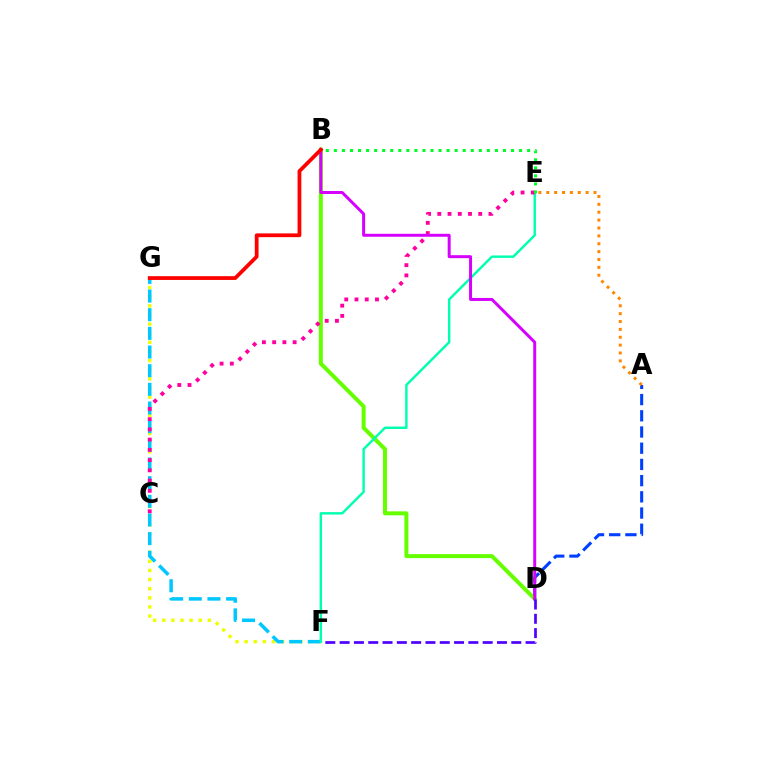{('F', 'G'): [{'color': '#eeff00', 'line_style': 'dotted', 'thickness': 2.48}, {'color': '#00c7ff', 'line_style': 'dashed', 'thickness': 2.53}], ('A', 'D'): [{'color': '#003fff', 'line_style': 'dashed', 'thickness': 2.2}], ('A', 'E'): [{'color': '#ff8800', 'line_style': 'dotted', 'thickness': 2.14}], ('B', 'D'): [{'color': '#66ff00', 'line_style': 'solid', 'thickness': 2.88}, {'color': '#d600ff', 'line_style': 'solid', 'thickness': 2.14}], ('E', 'F'): [{'color': '#00ffaf', 'line_style': 'solid', 'thickness': 1.75}], ('C', 'E'): [{'color': '#ff00a0', 'line_style': 'dotted', 'thickness': 2.78}], ('D', 'F'): [{'color': '#4f00ff', 'line_style': 'dashed', 'thickness': 1.94}], ('B', 'G'): [{'color': '#ff0000', 'line_style': 'solid', 'thickness': 2.72}], ('B', 'E'): [{'color': '#00ff27', 'line_style': 'dotted', 'thickness': 2.19}]}